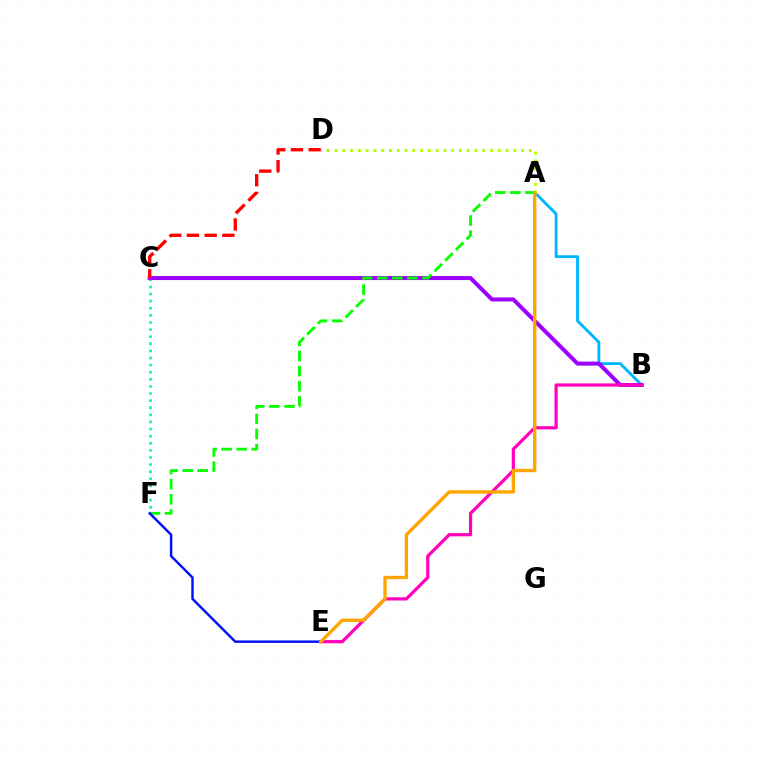{('C', 'F'): [{'color': '#00ff9d', 'line_style': 'dotted', 'thickness': 1.93}], ('A', 'B'): [{'color': '#00b5ff', 'line_style': 'solid', 'thickness': 2.05}], ('B', 'C'): [{'color': '#9b00ff', 'line_style': 'solid', 'thickness': 2.88}], ('A', 'F'): [{'color': '#08ff00', 'line_style': 'dashed', 'thickness': 2.05}], ('B', 'E'): [{'color': '#ff00bd', 'line_style': 'solid', 'thickness': 2.31}], ('E', 'F'): [{'color': '#0010ff', 'line_style': 'solid', 'thickness': 1.76}], ('A', 'D'): [{'color': '#b3ff00', 'line_style': 'dotted', 'thickness': 2.11}], ('A', 'E'): [{'color': '#ffa500', 'line_style': 'solid', 'thickness': 2.4}], ('C', 'D'): [{'color': '#ff0000', 'line_style': 'dashed', 'thickness': 2.4}]}